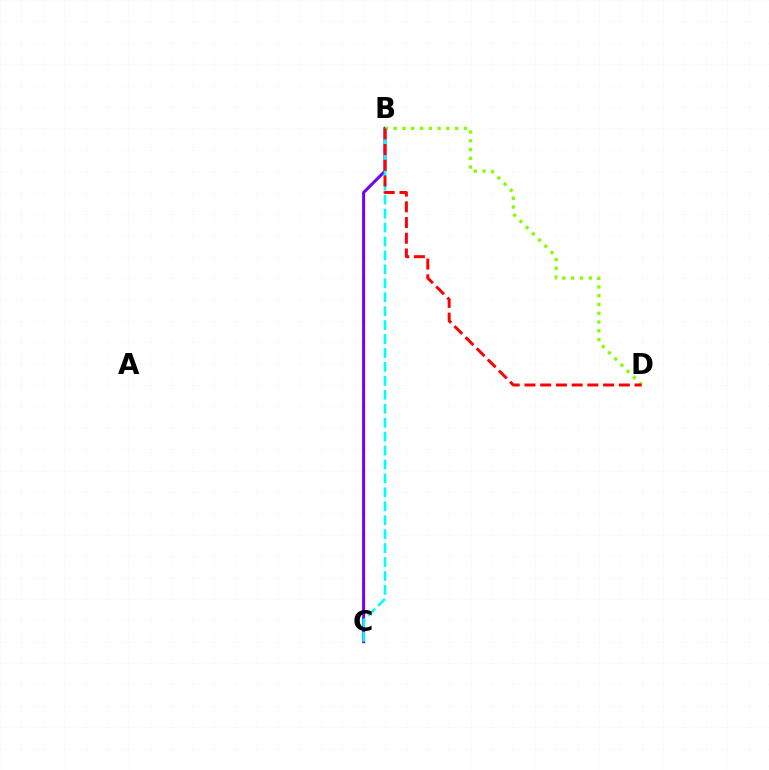{('B', 'C'): [{'color': '#7200ff', 'line_style': 'solid', 'thickness': 2.16}, {'color': '#00fff6', 'line_style': 'dashed', 'thickness': 1.89}], ('B', 'D'): [{'color': '#84ff00', 'line_style': 'dotted', 'thickness': 2.38}, {'color': '#ff0000', 'line_style': 'dashed', 'thickness': 2.14}]}